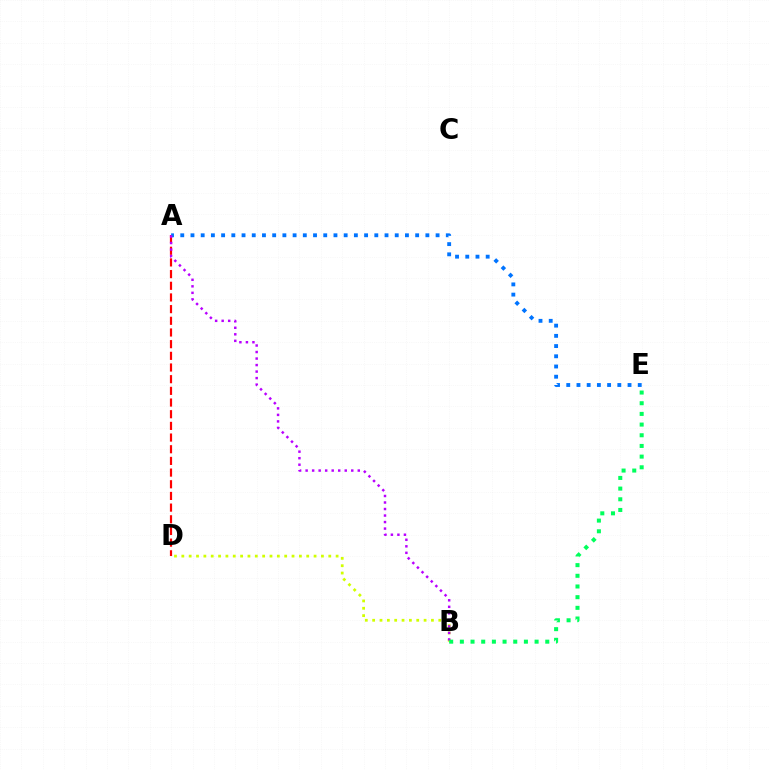{('B', 'D'): [{'color': '#d1ff00', 'line_style': 'dotted', 'thickness': 2.0}], ('A', 'D'): [{'color': '#ff0000', 'line_style': 'dashed', 'thickness': 1.59}], ('A', 'E'): [{'color': '#0074ff', 'line_style': 'dotted', 'thickness': 2.77}], ('A', 'B'): [{'color': '#b900ff', 'line_style': 'dotted', 'thickness': 1.77}], ('B', 'E'): [{'color': '#00ff5c', 'line_style': 'dotted', 'thickness': 2.9}]}